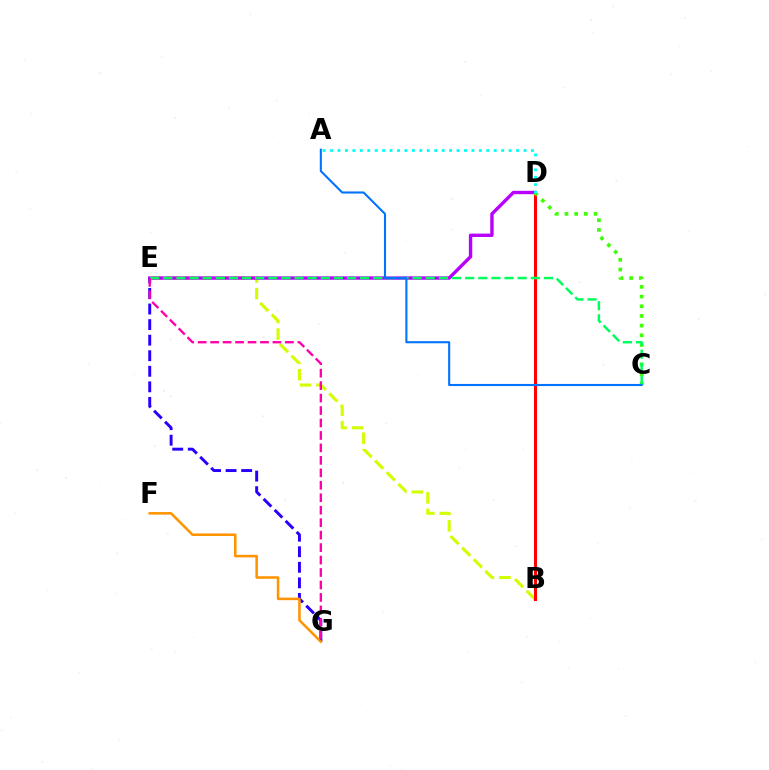{('B', 'E'): [{'color': '#d1ff00', 'line_style': 'dashed', 'thickness': 2.24}], ('B', 'D'): [{'color': '#ff0000', 'line_style': 'solid', 'thickness': 2.19}], ('D', 'E'): [{'color': '#b900ff', 'line_style': 'solid', 'thickness': 2.44}], ('E', 'G'): [{'color': '#2500ff', 'line_style': 'dashed', 'thickness': 2.11}, {'color': '#ff00ac', 'line_style': 'dashed', 'thickness': 1.69}], ('F', 'G'): [{'color': '#ff9400', 'line_style': 'solid', 'thickness': 1.84}], ('C', 'D'): [{'color': '#3dff00', 'line_style': 'dotted', 'thickness': 2.63}], ('C', 'E'): [{'color': '#00ff5c', 'line_style': 'dashed', 'thickness': 1.78}], ('A', 'C'): [{'color': '#0074ff', 'line_style': 'solid', 'thickness': 1.51}], ('A', 'D'): [{'color': '#00fff6', 'line_style': 'dotted', 'thickness': 2.02}]}